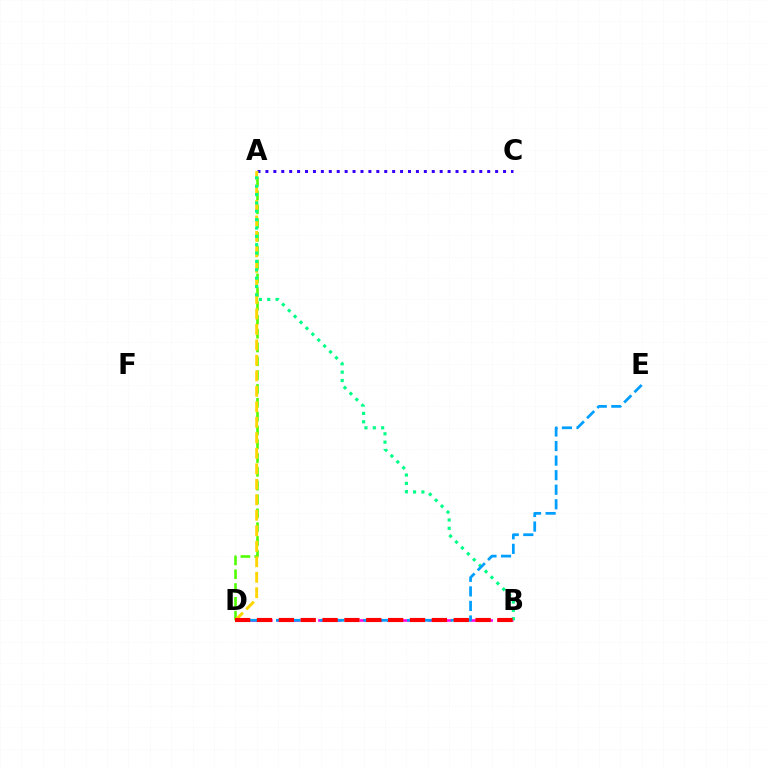{('A', 'C'): [{'color': '#3700ff', 'line_style': 'dotted', 'thickness': 2.15}], ('B', 'D'): [{'color': '#ff00ed', 'line_style': 'dashed', 'thickness': 1.87}, {'color': '#ff0000', 'line_style': 'dashed', 'thickness': 2.97}], ('A', 'D'): [{'color': '#4fff00', 'line_style': 'dashed', 'thickness': 1.88}, {'color': '#ffd500', 'line_style': 'dashed', 'thickness': 2.1}], ('A', 'B'): [{'color': '#00ff86', 'line_style': 'dotted', 'thickness': 2.27}], ('D', 'E'): [{'color': '#009eff', 'line_style': 'dashed', 'thickness': 1.98}]}